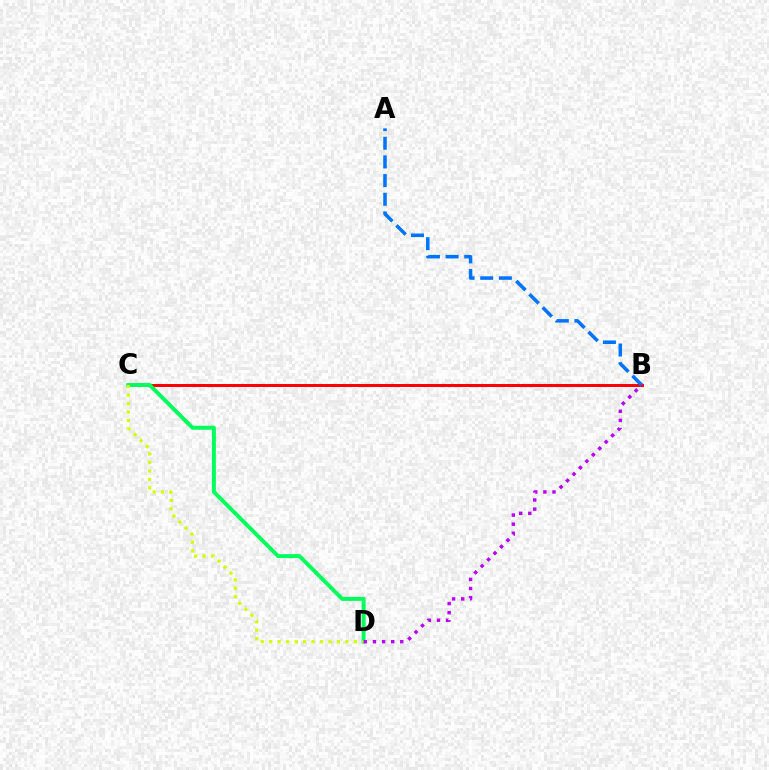{('B', 'C'): [{'color': '#ff0000', 'line_style': 'solid', 'thickness': 2.14}], ('C', 'D'): [{'color': '#00ff5c', 'line_style': 'solid', 'thickness': 2.85}, {'color': '#d1ff00', 'line_style': 'dotted', 'thickness': 2.3}], ('A', 'B'): [{'color': '#0074ff', 'line_style': 'dashed', 'thickness': 2.54}], ('B', 'D'): [{'color': '#b900ff', 'line_style': 'dotted', 'thickness': 2.48}]}